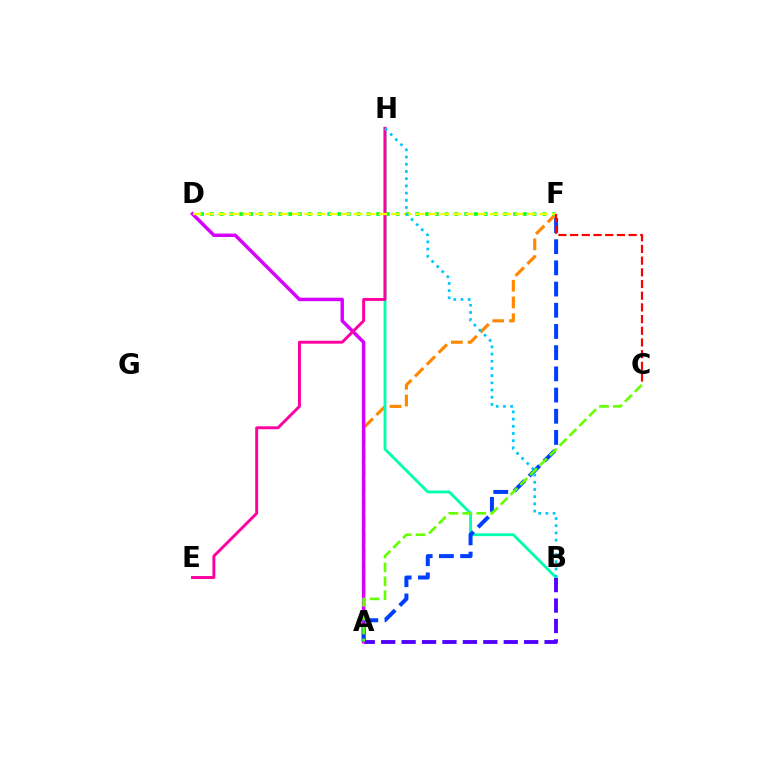{('A', 'F'): [{'color': '#ff8800', 'line_style': 'dashed', 'thickness': 2.27}, {'color': '#003fff', 'line_style': 'dashed', 'thickness': 2.88}], ('B', 'H'): [{'color': '#00ffaf', 'line_style': 'solid', 'thickness': 2.05}, {'color': '#00c7ff', 'line_style': 'dotted', 'thickness': 1.96}], ('A', 'B'): [{'color': '#4f00ff', 'line_style': 'dashed', 'thickness': 2.77}], ('D', 'F'): [{'color': '#00ff27', 'line_style': 'dotted', 'thickness': 2.66}, {'color': '#eeff00', 'line_style': 'dashed', 'thickness': 1.68}], ('A', 'D'): [{'color': '#d600ff', 'line_style': 'solid', 'thickness': 2.49}], ('E', 'H'): [{'color': '#ff00a0', 'line_style': 'solid', 'thickness': 2.1}], ('A', 'C'): [{'color': '#66ff00', 'line_style': 'dashed', 'thickness': 1.89}], ('C', 'F'): [{'color': '#ff0000', 'line_style': 'dashed', 'thickness': 1.59}]}